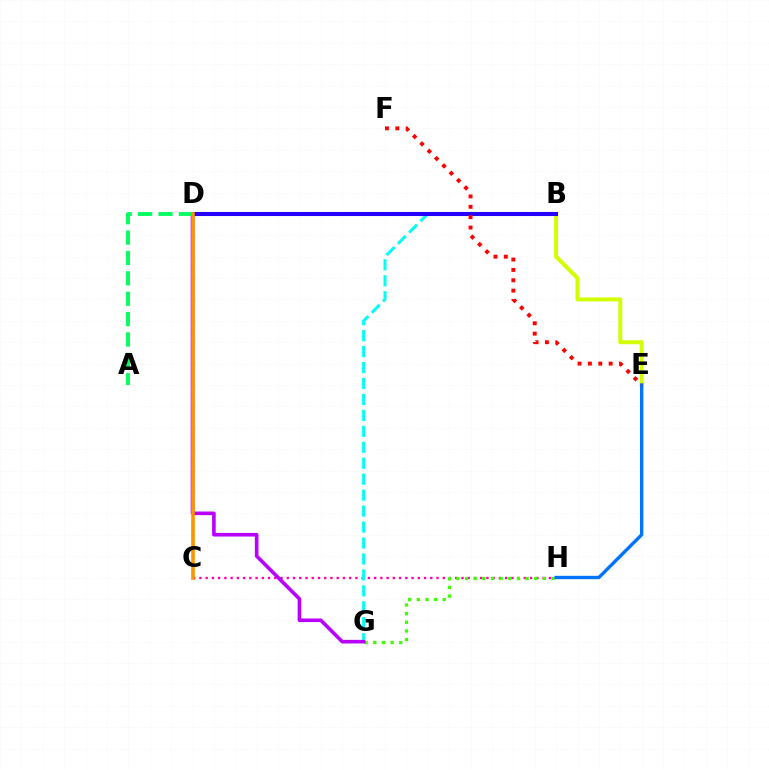{('B', 'E'): [{'color': '#d1ff00', 'line_style': 'solid', 'thickness': 2.84}], ('C', 'H'): [{'color': '#ff00ac', 'line_style': 'dotted', 'thickness': 1.7}], ('B', 'G'): [{'color': '#00fff6', 'line_style': 'dashed', 'thickness': 2.17}], ('G', 'H'): [{'color': '#3dff00', 'line_style': 'dotted', 'thickness': 2.35}], ('E', 'H'): [{'color': '#0074ff', 'line_style': 'solid', 'thickness': 2.43}], ('D', 'G'): [{'color': '#b900ff', 'line_style': 'solid', 'thickness': 2.6}], ('B', 'D'): [{'color': '#2500ff', 'line_style': 'solid', 'thickness': 2.92}], ('A', 'D'): [{'color': '#00ff5c', 'line_style': 'dashed', 'thickness': 2.77}], ('C', 'D'): [{'color': '#ff9400', 'line_style': 'solid', 'thickness': 2.6}], ('E', 'F'): [{'color': '#ff0000', 'line_style': 'dotted', 'thickness': 2.82}]}